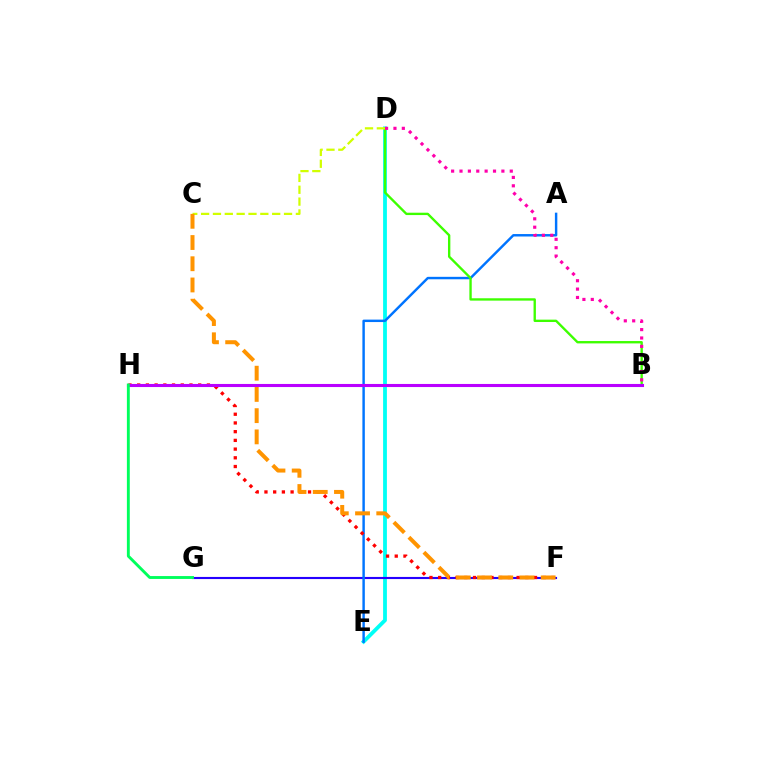{('D', 'E'): [{'color': '#00fff6', 'line_style': 'solid', 'thickness': 2.73}], ('F', 'G'): [{'color': '#2500ff', 'line_style': 'solid', 'thickness': 1.53}], ('A', 'E'): [{'color': '#0074ff', 'line_style': 'solid', 'thickness': 1.76}], ('F', 'H'): [{'color': '#ff0000', 'line_style': 'dotted', 'thickness': 2.37}], ('B', 'D'): [{'color': '#3dff00', 'line_style': 'solid', 'thickness': 1.7}, {'color': '#ff00ac', 'line_style': 'dotted', 'thickness': 2.28}], ('C', 'D'): [{'color': '#d1ff00', 'line_style': 'dashed', 'thickness': 1.61}], ('C', 'F'): [{'color': '#ff9400', 'line_style': 'dashed', 'thickness': 2.88}], ('B', 'H'): [{'color': '#b900ff', 'line_style': 'solid', 'thickness': 2.22}], ('G', 'H'): [{'color': '#00ff5c', 'line_style': 'solid', 'thickness': 2.08}]}